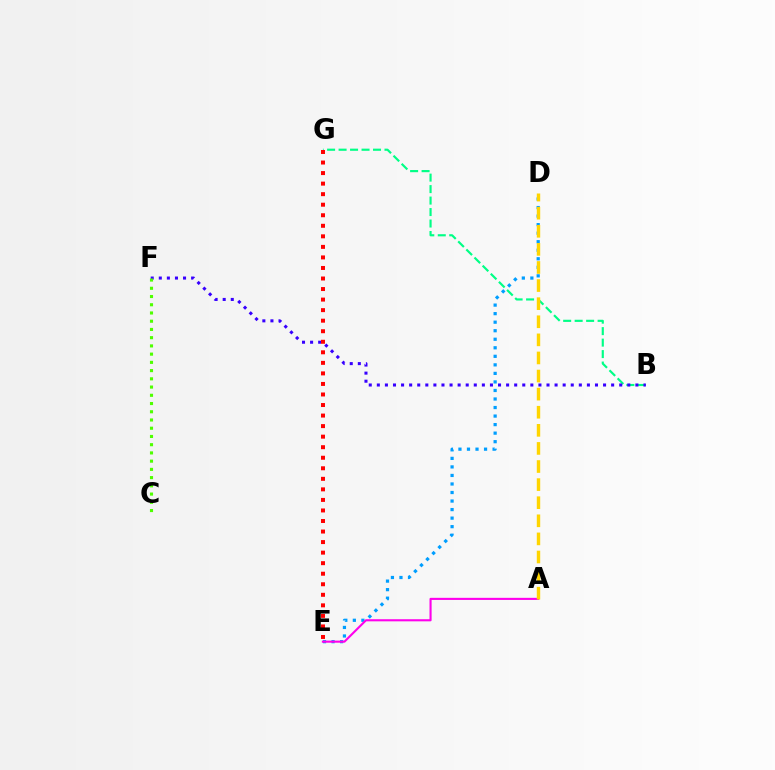{('B', 'G'): [{'color': '#00ff86', 'line_style': 'dashed', 'thickness': 1.56}], ('D', 'E'): [{'color': '#009eff', 'line_style': 'dotted', 'thickness': 2.32}], ('B', 'F'): [{'color': '#3700ff', 'line_style': 'dotted', 'thickness': 2.2}], ('A', 'E'): [{'color': '#ff00ed', 'line_style': 'solid', 'thickness': 1.52}], ('A', 'D'): [{'color': '#ffd500', 'line_style': 'dashed', 'thickness': 2.46}], ('E', 'G'): [{'color': '#ff0000', 'line_style': 'dotted', 'thickness': 2.86}], ('C', 'F'): [{'color': '#4fff00', 'line_style': 'dotted', 'thickness': 2.24}]}